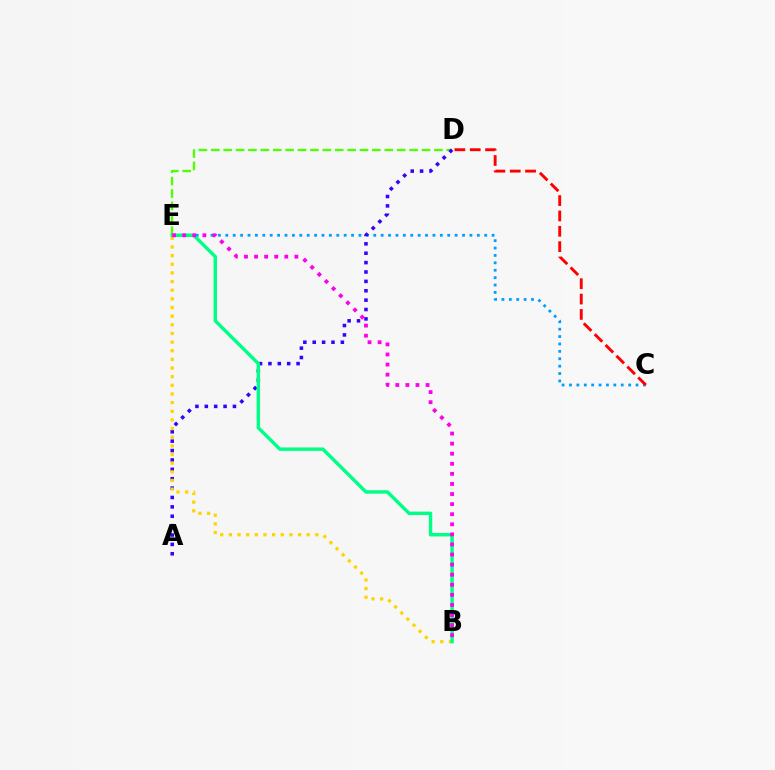{('D', 'E'): [{'color': '#4fff00', 'line_style': 'dashed', 'thickness': 1.68}], ('C', 'E'): [{'color': '#009eff', 'line_style': 'dotted', 'thickness': 2.01}], ('A', 'D'): [{'color': '#3700ff', 'line_style': 'dotted', 'thickness': 2.55}], ('B', 'E'): [{'color': '#ffd500', 'line_style': 'dotted', 'thickness': 2.35}, {'color': '#00ff86', 'line_style': 'solid', 'thickness': 2.47}, {'color': '#ff00ed', 'line_style': 'dotted', 'thickness': 2.74}], ('C', 'D'): [{'color': '#ff0000', 'line_style': 'dashed', 'thickness': 2.09}]}